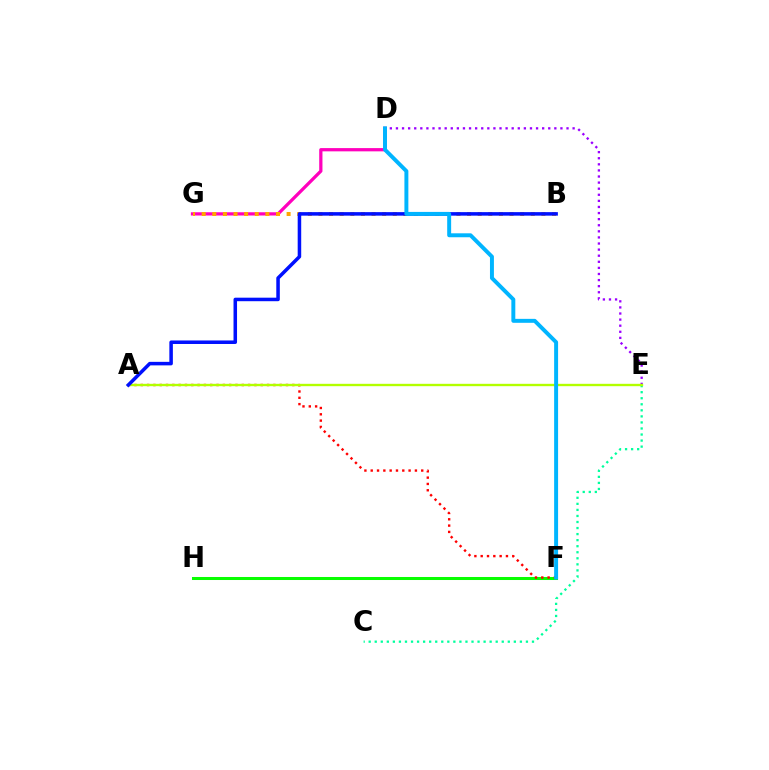{('D', 'G'): [{'color': '#ff00bd', 'line_style': 'solid', 'thickness': 2.34}], ('D', 'E'): [{'color': '#9b00ff', 'line_style': 'dotted', 'thickness': 1.66}], ('F', 'H'): [{'color': '#08ff00', 'line_style': 'solid', 'thickness': 2.18}], ('A', 'F'): [{'color': '#ff0000', 'line_style': 'dotted', 'thickness': 1.72}], ('B', 'G'): [{'color': '#ffa500', 'line_style': 'dotted', 'thickness': 2.88}], ('C', 'E'): [{'color': '#00ff9d', 'line_style': 'dotted', 'thickness': 1.64}], ('A', 'E'): [{'color': '#b3ff00', 'line_style': 'solid', 'thickness': 1.71}], ('A', 'B'): [{'color': '#0010ff', 'line_style': 'solid', 'thickness': 2.54}], ('D', 'F'): [{'color': '#00b5ff', 'line_style': 'solid', 'thickness': 2.84}]}